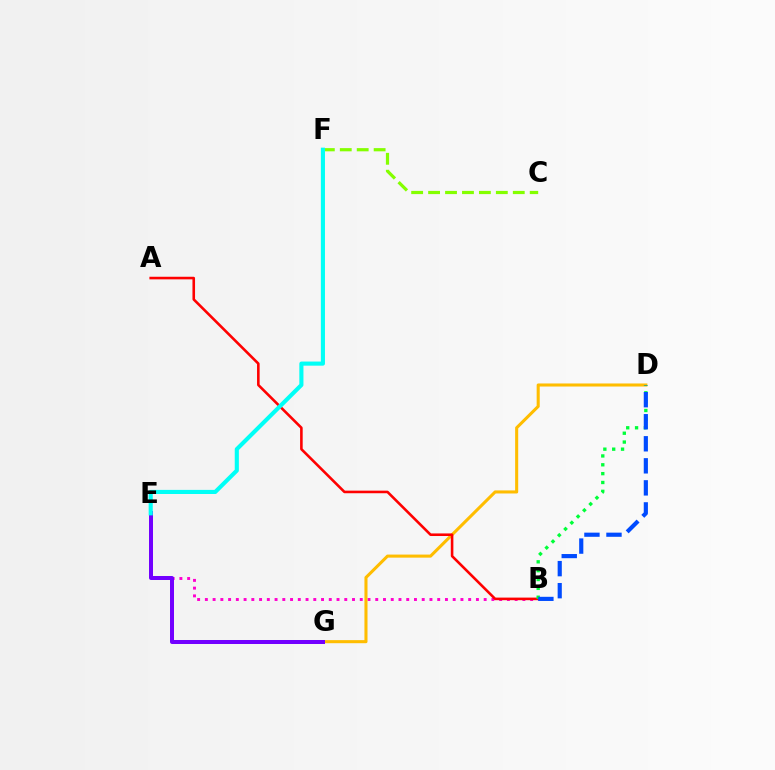{('C', 'F'): [{'color': '#84ff00', 'line_style': 'dashed', 'thickness': 2.3}], ('B', 'E'): [{'color': '#ff00cf', 'line_style': 'dotted', 'thickness': 2.1}], ('D', 'G'): [{'color': '#ffbd00', 'line_style': 'solid', 'thickness': 2.21}], ('A', 'B'): [{'color': '#ff0000', 'line_style': 'solid', 'thickness': 1.86}], ('B', 'D'): [{'color': '#00ff39', 'line_style': 'dotted', 'thickness': 2.4}, {'color': '#004bff', 'line_style': 'dashed', 'thickness': 2.99}], ('E', 'G'): [{'color': '#7200ff', 'line_style': 'solid', 'thickness': 2.87}], ('E', 'F'): [{'color': '#00fff6', 'line_style': 'solid', 'thickness': 2.96}]}